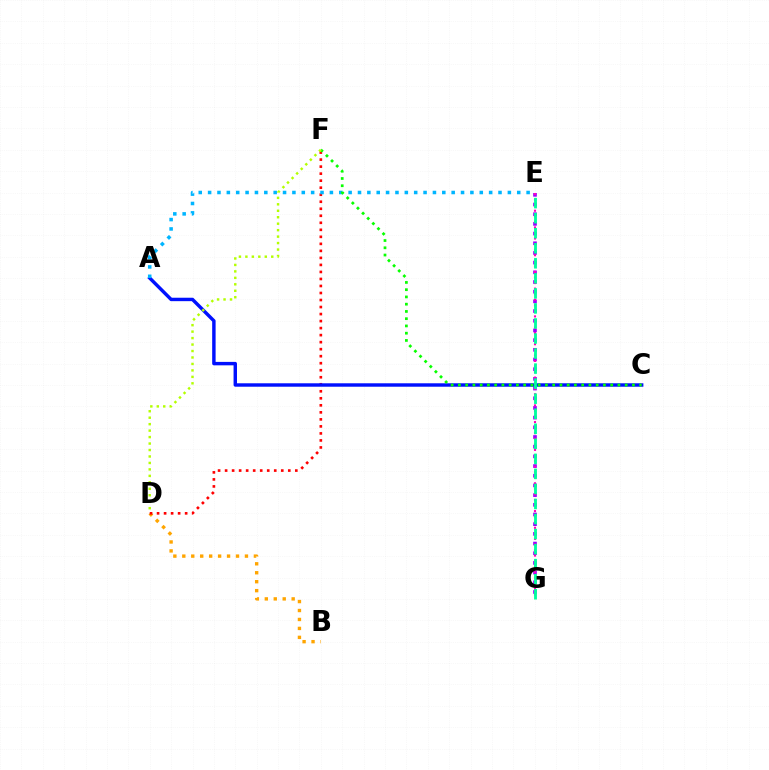{('E', 'G'): [{'color': '#9b00ff', 'line_style': 'dotted', 'thickness': 2.63}, {'color': '#ff00bd', 'line_style': 'dotted', 'thickness': 1.51}, {'color': '#00ff9d', 'line_style': 'dashed', 'thickness': 2.04}], ('B', 'D'): [{'color': '#ffa500', 'line_style': 'dotted', 'thickness': 2.43}], ('D', 'F'): [{'color': '#ff0000', 'line_style': 'dotted', 'thickness': 1.91}, {'color': '#b3ff00', 'line_style': 'dotted', 'thickness': 1.76}], ('A', 'C'): [{'color': '#0010ff', 'line_style': 'solid', 'thickness': 2.47}], ('A', 'E'): [{'color': '#00b5ff', 'line_style': 'dotted', 'thickness': 2.55}], ('C', 'F'): [{'color': '#08ff00', 'line_style': 'dotted', 'thickness': 1.97}]}